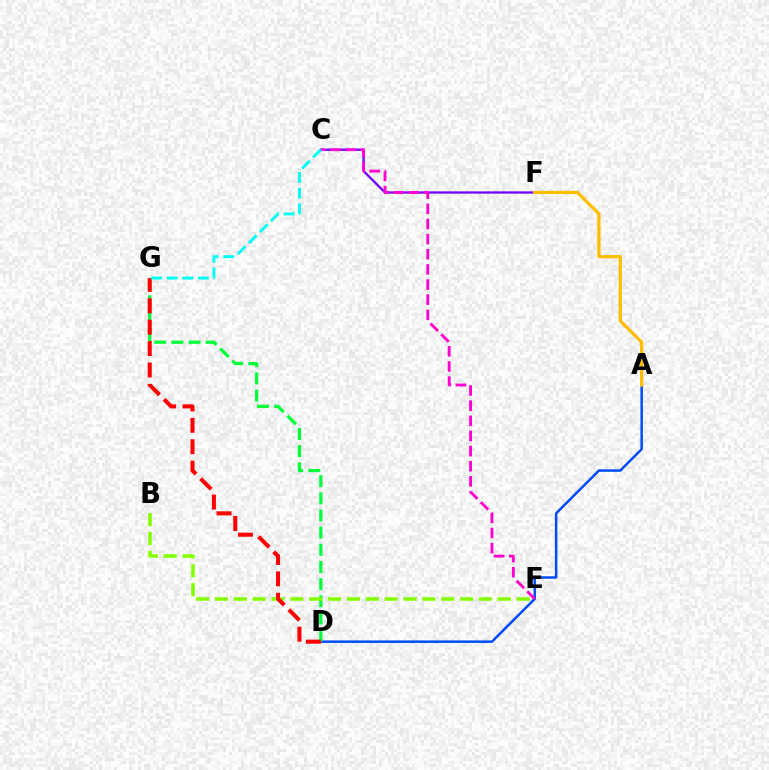{('C', 'F'): [{'color': '#7200ff', 'line_style': 'solid', 'thickness': 1.63}], ('A', 'D'): [{'color': '#004bff', 'line_style': 'solid', 'thickness': 1.79}], ('A', 'F'): [{'color': '#ffbd00', 'line_style': 'solid', 'thickness': 2.34}], ('D', 'G'): [{'color': '#00ff39', 'line_style': 'dashed', 'thickness': 2.33}, {'color': '#ff0000', 'line_style': 'dashed', 'thickness': 2.91}], ('B', 'E'): [{'color': '#84ff00', 'line_style': 'dashed', 'thickness': 2.56}], ('C', 'E'): [{'color': '#ff00cf', 'line_style': 'dashed', 'thickness': 2.06}], ('C', 'G'): [{'color': '#00fff6', 'line_style': 'dashed', 'thickness': 2.12}]}